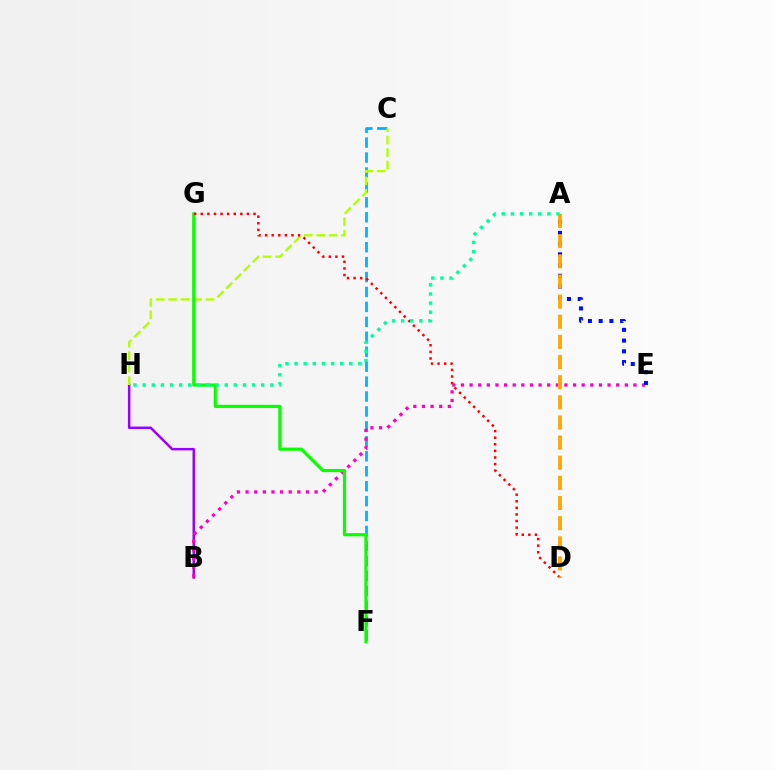{('B', 'H'): [{'color': '#9b00ff', 'line_style': 'solid', 'thickness': 1.78}], ('C', 'F'): [{'color': '#00b5ff', 'line_style': 'dashed', 'thickness': 2.03}], ('B', 'E'): [{'color': '#ff00bd', 'line_style': 'dotted', 'thickness': 2.34}], ('C', 'H'): [{'color': '#b3ff00', 'line_style': 'dashed', 'thickness': 1.69}], ('F', 'G'): [{'color': '#08ff00', 'line_style': 'solid', 'thickness': 2.27}], ('A', 'E'): [{'color': '#0010ff', 'line_style': 'dotted', 'thickness': 2.92}], ('D', 'G'): [{'color': '#ff0000', 'line_style': 'dotted', 'thickness': 1.79}], ('A', 'D'): [{'color': '#ffa500', 'line_style': 'dashed', 'thickness': 2.74}], ('A', 'H'): [{'color': '#00ff9d', 'line_style': 'dotted', 'thickness': 2.48}]}